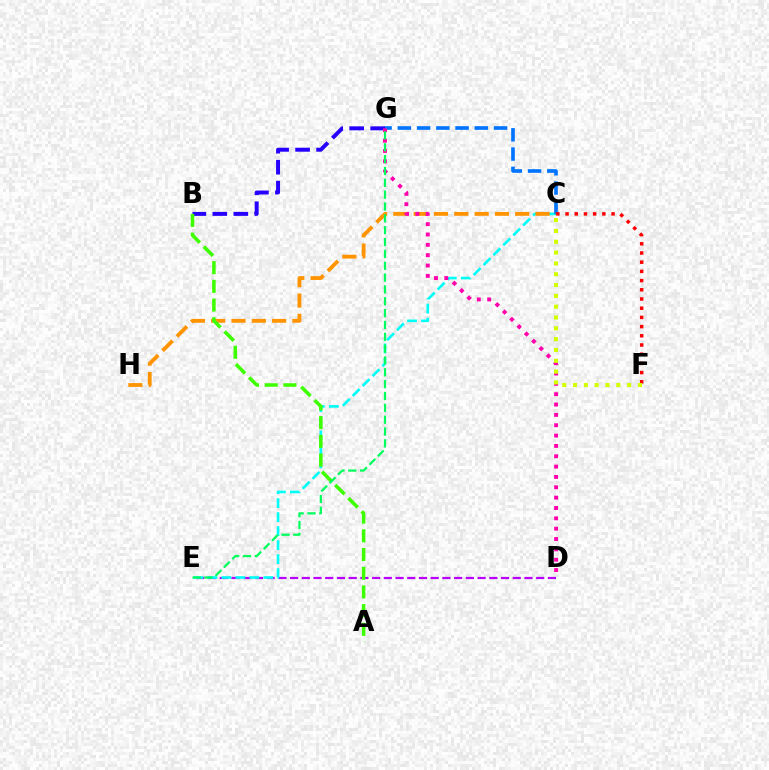{('D', 'E'): [{'color': '#b900ff', 'line_style': 'dashed', 'thickness': 1.59}], ('C', 'E'): [{'color': '#00fff6', 'line_style': 'dashed', 'thickness': 1.9}], ('B', 'G'): [{'color': '#2500ff', 'line_style': 'dashed', 'thickness': 2.85}], ('C', 'G'): [{'color': '#0074ff', 'line_style': 'dashed', 'thickness': 2.61}], ('C', 'H'): [{'color': '#ff9400', 'line_style': 'dashed', 'thickness': 2.76}], ('D', 'G'): [{'color': '#ff00ac', 'line_style': 'dotted', 'thickness': 2.81}], ('C', 'F'): [{'color': '#ff0000', 'line_style': 'dotted', 'thickness': 2.5}, {'color': '#d1ff00', 'line_style': 'dotted', 'thickness': 2.94}], ('A', 'B'): [{'color': '#3dff00', 'line_style': 'dashed', 'thickness': 2.54}], ('E', 'G'): [{'color': '#00ff5c', 'line_style': 'dashed', 'thickness': 1.61}]}